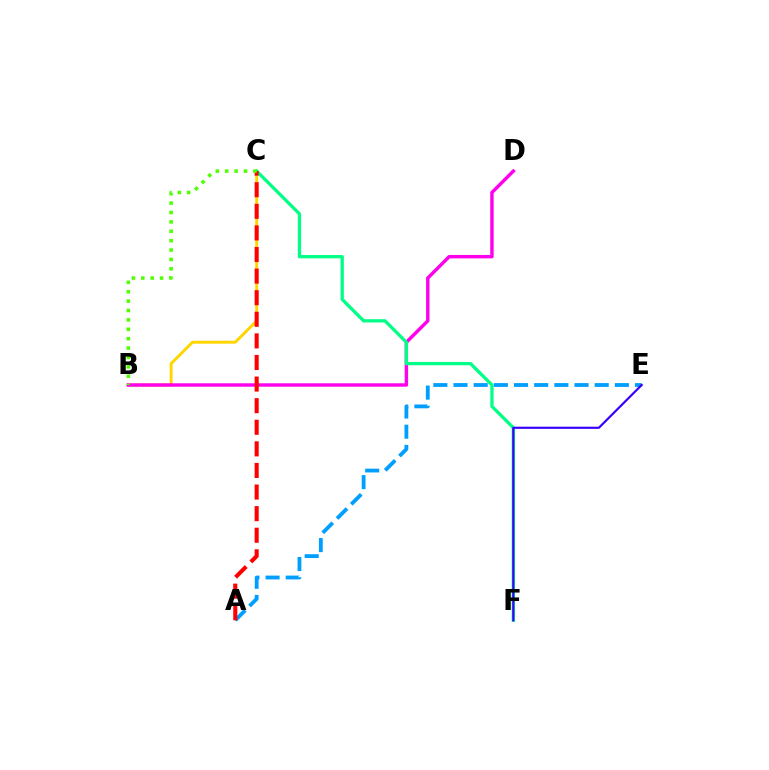{('B', 'C'): [{'color': '#ffd500', 'line_style': 'solid', 'thickness': 2.11}, {'color': '#4fff00', 'line_style': 'dotted', 'thickness': 2.55}], ('B', 'D'): [{'color': '#ff00ed', 'line_style': 'solid', 'thickness': 2.46}], ('C', 'F'): [{'color': '#00ff86', 'line_style': 'solid', 'thickness': 2.36}], ('A', 'E'): [{'color': '#009eff', 'line_style': 'dashed', 'thickness': 2.74}], ('E', 'F'): [{'color': '#3700ff', 'line_style': 'solid', 'thickness': 1.56}], ('A', 'C'): [{'color': '#ff0000', 'line_style': 'dashed', 'thickness': 2.93}]}